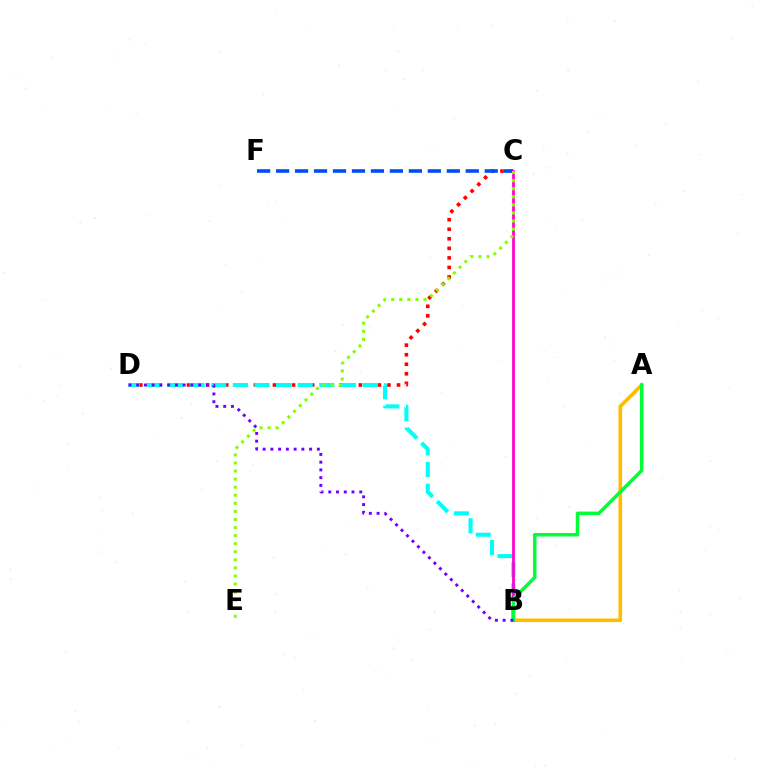{('C', 'D'): [{'color': '#ff0000', 'line_style': 'dotted', 'thickness': 2.59}], ('B', 'D'): [{'color': '#00fff6', 'line_style': 'dashed', 'thickness': 2.94}, {'color': '#7200ff', 'line_style': 'dotted', 'thickness': 2.1}], ('C', 'F'): [{'color': '#004bff', 'line_style': 'dashed', 'thickness': 2.58}], ('B', 'C'): [{'color': '#ff00cf', 'line_style': 'solid', 'thickness': 1.99}], ('C', 'E'): [{'color': '#84ff00', 'line_style': 'dotted', 'thickness': 2.19}], ('A', 'B'): [{'color': '#ffbd00', 'line_style': 'solid', 'thickness': 2.6}, {'color': '#00ff39', 'line_style': 'solid', 'thickness': 2.53}]}